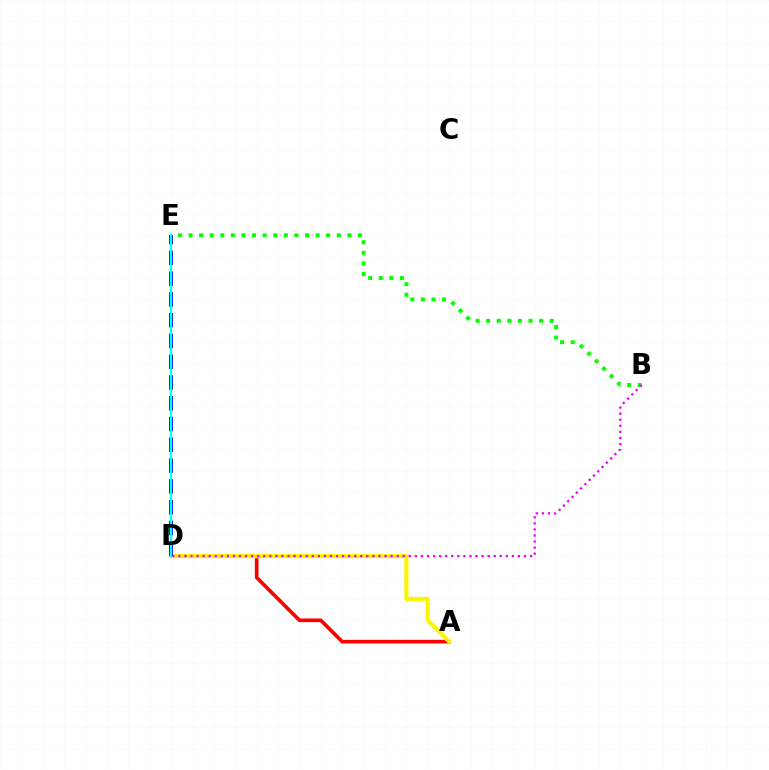{('A', 'D'): [{'color': '#ff0000', 'line_style': 'solid', 'thickness': 2.63}, {'color': '#fcf500', 'line_style': 'solid', 'thickness': 2.95}], ('B', 'E'): [{'color': '#08ff00', 'line_style': 'dotted', 'thickness': 2.88}], ('D', 'E'): [{'color': '#0010ff', 'line_style': 'dashed', 'thickness': 2.82}, {'color': '#00fff6', 'line_style': 'solid', 'thickness': 1.6}], ('B', 'D'): [{'color': '#ee00ff', 'line_style': 'dotted', 'thickness': 1.65}]}